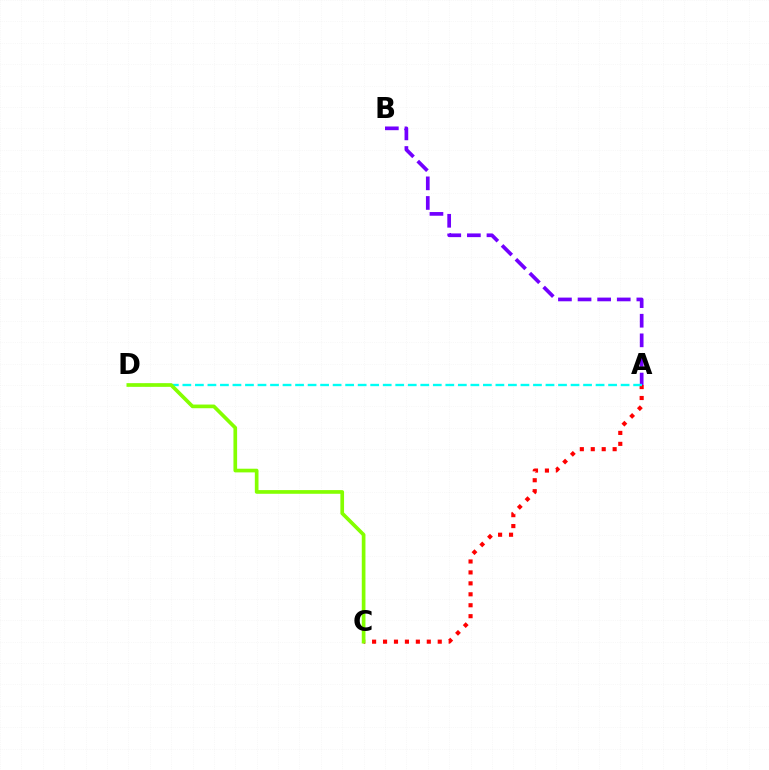{('A', 'C'): [{'color': '#ff0000', 'line_style': 'dotted', 'thickness': 2.97}], ('A', 'B'): [{'color': '#7200ff', 'line_style': 'dashed', 'thickness': 2.66}], ('A', 'D'): [{'color': '#00fff6', 'line_style': 'dashed', 'thickness': 1.7}], ('C', 'D'): [{'color': '#84ff00', 'line_style': 'solid', 'thickness': 2.65}]}